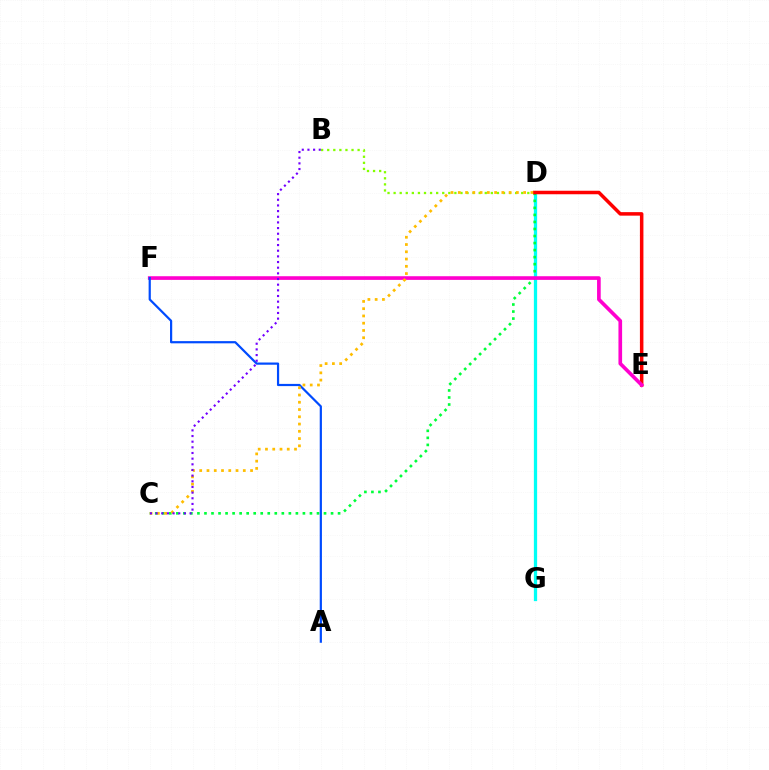{('D', 'G'): [{'color': '#00fff6', 'line_style': 'solid', 'thickness': 2.35}], ('B', 'D'): [{'color': '#84ff00', 'line_style': 'dotted', 'thickness': 1.65}], ('C', 'D'): [{'color': '#00ff39', 'line_style': 'dotted', 'thickness': 1.91}, {'color': '#ffbd00', 'line_style': 'dotted', 'thickness': 1.97}], ('D', 'E'): [{'color': '#ff0000', 'line_style': 'solid', 'thickness': 2.53}], ('E', 'F'): [{'color': '#ff00cf', 'line_style': 'solid', 'thickness': 2.63}], ('A', 'F'): [{'color': '#004bff', 'line_style': 'solid', 'thickness': 1.59}], ('B', 'C'): [{'color': '#7200ff', 'line_style': 'dotted', 'thickness': 1.54}]}